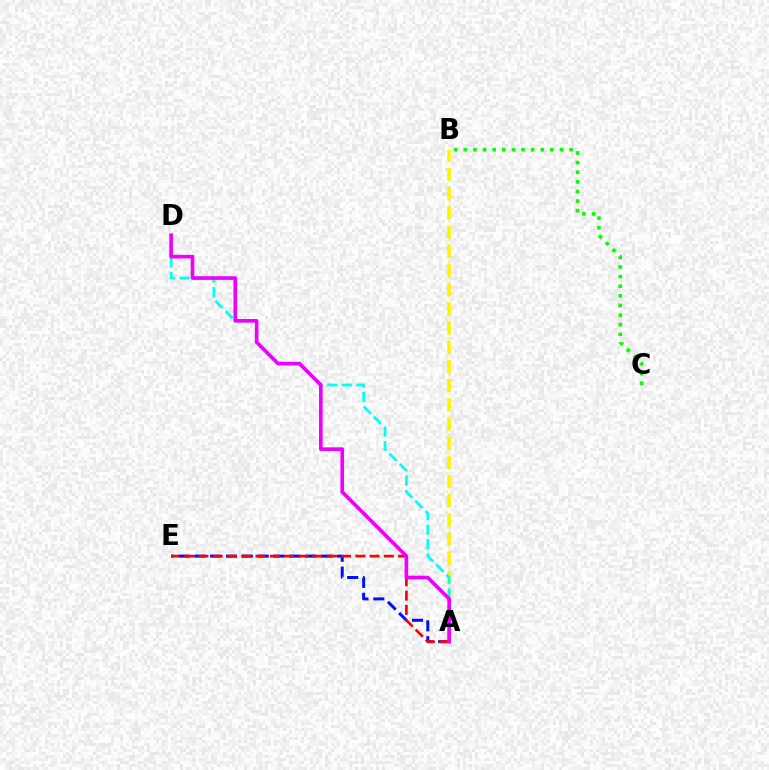{('A', 'E'): [{'color': '#0010ff', 'line_style': 'dashed', 'thickness': 2.15}, {'color': '#ff0000', 'line_style': 'dashed', 'thickness': 1.94}], ('A', 'B'): [{'color': '#fcf500', 'line_style': 'dashed', 'thickness': 2.61}], ('A', 'D'): [{'color': '#00fff6', 'line_style': 'dashed', 'thickness': 1.97}, {'color': '#ee00ff', 'line_style': 'solid', 'thickness': 2.62}], ('B', 'C'): [{'color': '#08ff00', 'line_style': 'dotted', 'thickness': 2.61}]}